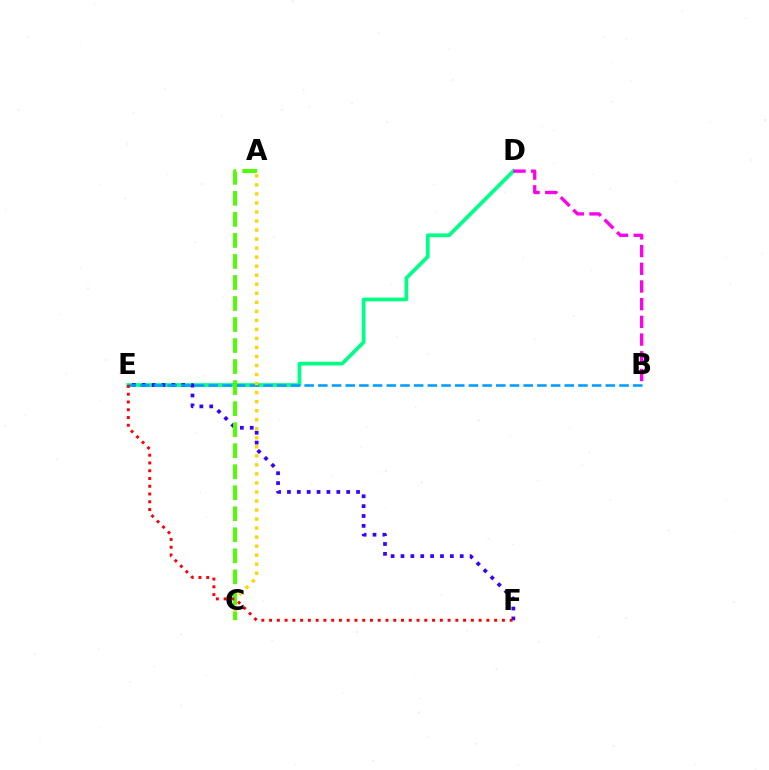{('D', 'E'): [{'color': '#00ff86', 'line_style': 'solid', 'thickness': 2.69}], ('E', 'F'): [{'color': '#3700ff', 'line_style': 'dotted', 'thickness': 2.68}, {'color': '#ff0000', 'line_style': 'dotted', 'thickness': 2.11}], ('B', 'E'): [{'color': '#009eff', 'line_style': 'dashed', 'thickness': 1.86}], ('A', 'C'): [{'color': '#ffd500', 'line_style': 'dotted', 'thickness': 2.45}, {'color': '#4fff00', 'line_style': 'dashed', 'thickness': 2.86}], ('B', 'D'): [{'color': '#ff00ed', 'line_style': 'dashed', 'thickness': 2.41}]}